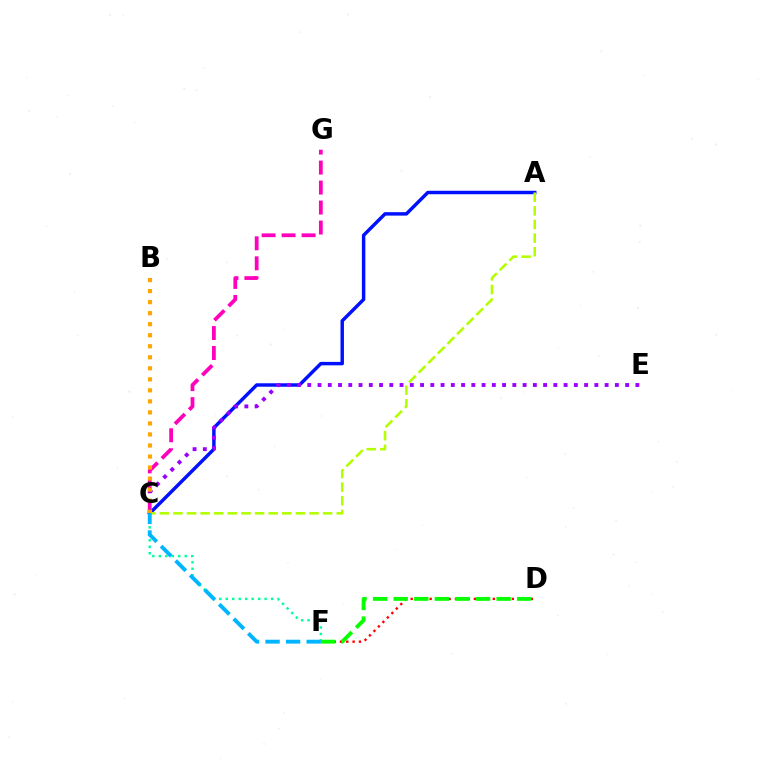{('C', 'G'): [{'color': '#ff00bd', 'line_style': 'dashed', 'thickness': 2.72}], ('A', 'C'): [{'color': '#0010ff', 'line_style': 'solid', 'thickness': 2.48}, {'color': '#b3ff00', 'line_style': 'dashed', 'thickness': 1.85}], ('C', 'F'): [{'color': '#00ff9d', 'line_style': 'dotted', 'thickness': 1.76}, {'color': '#00b5ff', 'line_style': 'dashed', 'thickness': 2.79}], ('C', 'E'): [{'color': '#9b00ff', 'line_style': 'dotted', 'thickness': 2.79}], ('D', 'F'): [{'color': '#ff0000', 'line_style': 'dotted', 'thickness': 1.72}, {'color': '#08ff00', 'line_style': 'dashed', 'thickness': 2.8}], ('B', 'C'): [{'color': '#ffa500', 'line_style': 'dotted', 'thickness': 3.0}]}